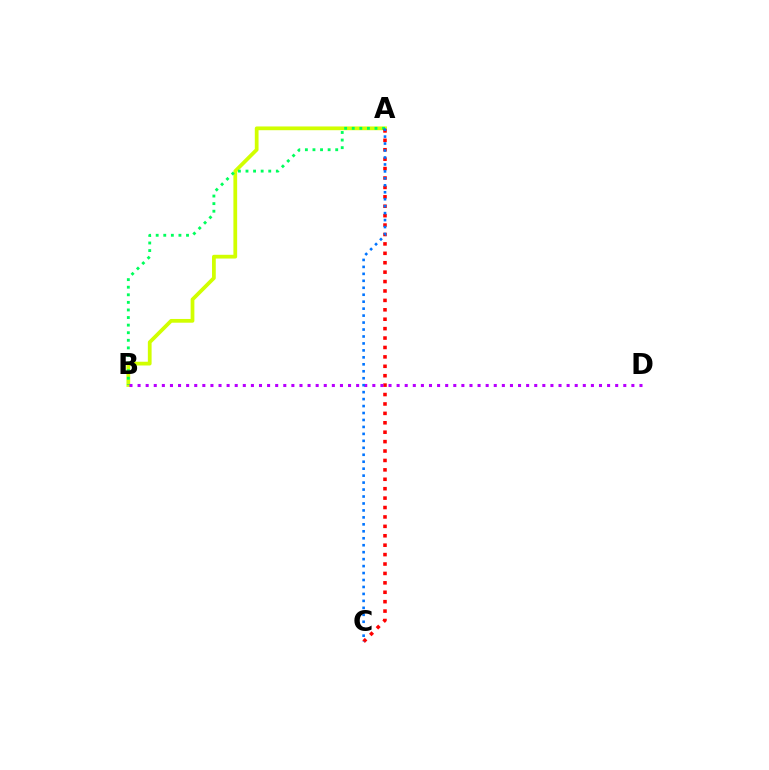{('A', 'B'): [{'color': '#d1ff00', 'line_style': 'solid', 'thickness': 2.7}, {'color': '#00ff5c', 'line_style': 'dotted', 'thickness': 2.06}], ('A', 'C'): [{'color': '#ff0000', 'line_style': 'dotted', 'thickness': 2.56}, {'color': '#0074ff', 'line_style': 'dotted', 'thickness': 1.89}], ('B', 'D'): [{'color': '#b900ff', 'line_style': 'dotted', 'thickness': 2.2}]}